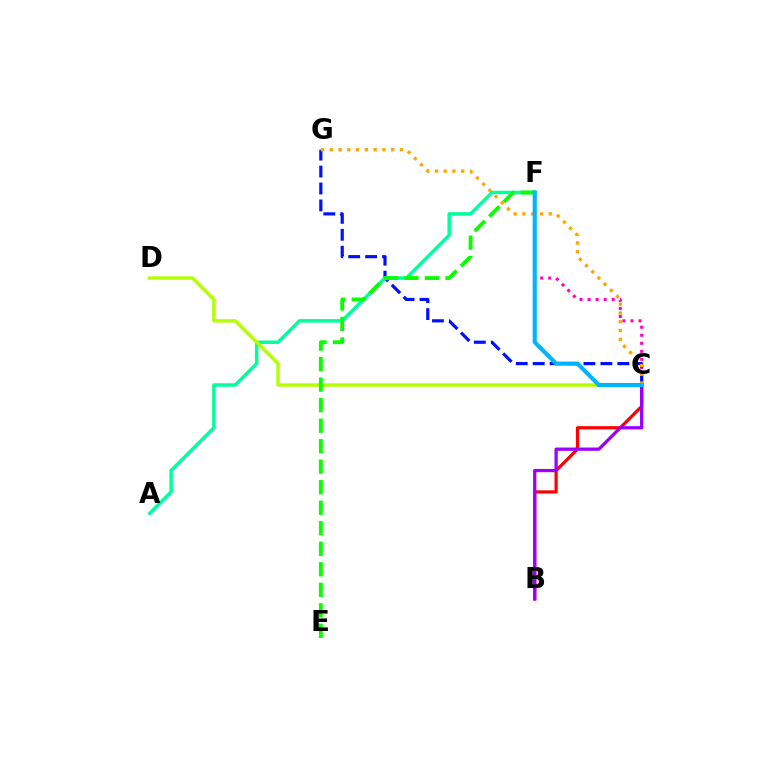{('C', 'F'): [{'color': '#ff00bd', 'line_style': 'dotted', 'thickness': 2.18}, {'color': '#00b5ff', 'line_style': 'solid', 'thickness': 2.98}], ('B', 'C'): [{'color': '#ff0000', 'line_style': 'solid', 'thickness': 2.31}, {'color': '#9b00ff', 'line_style': 'solid', 'thickness': 2.36}], ('C', 'G'): [{'color': '#0010ff', 'line_style': 'dashed', 'thickness': 2.3}, {'color': '#ffa500', 'line_style': 'dotted', 'thickness': 2.38}], ('A', 'F'): [{'color': '#00ff9d', 'line_style': 'solid', 'thickness': 2.51}], ('C', 'D'): [{'color': '#b3ff00', 'line_style': 'solid', 'thickness': 2.45}], ('E', 'F'): [{'color': '#08ff00', 'line_style': 'dashed', 'thickness': 2.79}]}